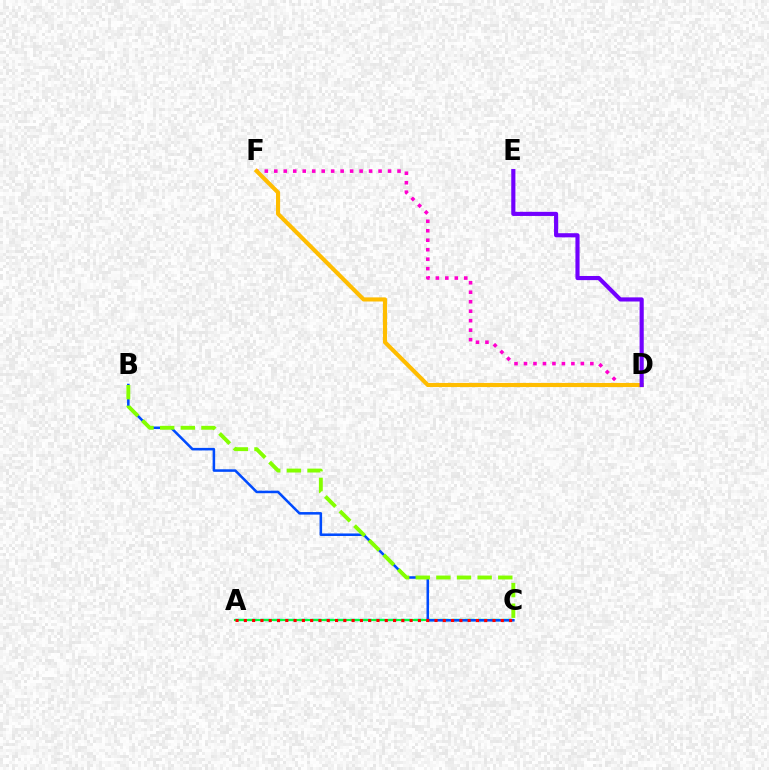{('A', 'C'): [{'color': '#00fff6', 'line_style': 'dashed', 'thickness': 1.74}, {'color': '#00ff39', 'line_style': 'solid', 'thickness': 1.55}, {'color': '#ff0000', 'line_style': 'dotted', 'thickness': 2.25}], ('D', 'F'): [{'color': '#ff00cf', 'line_style': 'dotted', 'thickness': 2.58}, {'color': '#ffbd00', 'line_style': 'solid', 'thickness': 2.96}], ('B', 'C'): [{'color': '#004bff', 'line_style': 'solid', 'thickness': 1.83}, {'color': '#84ff00', 'line_style': 'dashed', 'thickness': 2.8}], ('D', 'E'): [{'color': '#7200ff', 'line_style': 'solid', 'thickness': 2.98}]}